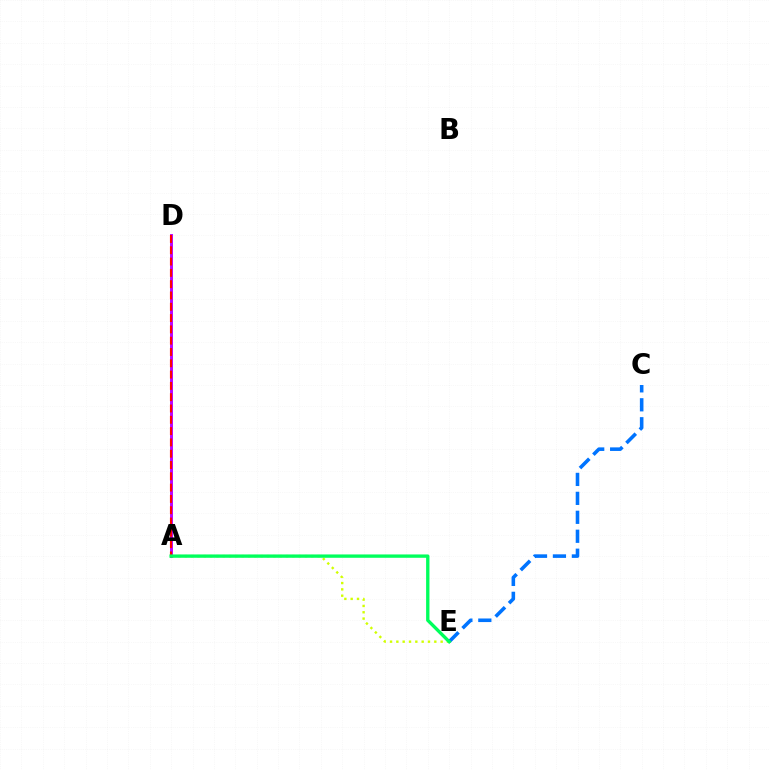{('A', 'D'): [{'color': '#b900ff', 'line_style': 'solid', 'thickness': 2.1}, {'color': '#ff0000', 'line_style': 'dashed', 'thickness': 1.54}], ('A', 'E'): [{'color': '#d1ff00', 'line_style': 'dotted', 'thickness': 1.72}, {'color': '#00ff5c', 'line_style': 'solid', 'thickness': 2.41}], ('C', 'E'): [{'color': '#0074ff', 'line_style': 'dashed', 'thickness': 2.57}]}